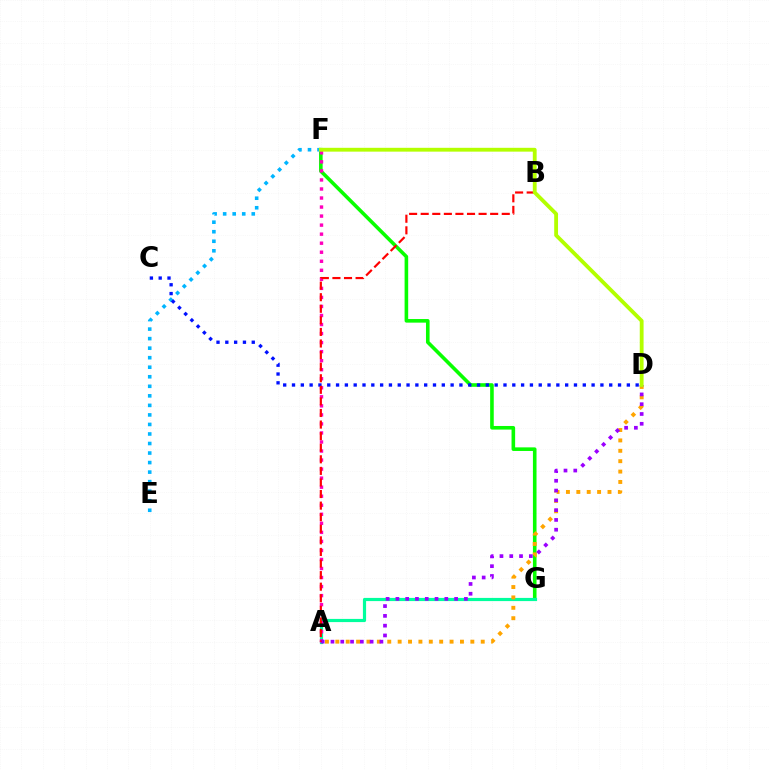{('F', 'G'): [{'color': '#08ff00', 'line_style': 'solid', 'thickness': 2.59}], ('A', 'G'): [{'color': '#00ff9d', 'line_style': 'solid', 'thickness': 2.29}], ('E', 'F'): [{'color': '#00b5ff', 'line_style': 'dotted', 'thickness': 2.59}], ('A', 'F'): [{'color': '#ff00bd', 'line_style': 'dotted', 'thickness': 2.46}], ('C', 'D'): [{'color': '#0010ff', 'line_style': 'dotted', 'thickness': 2.39}], ('A', 'D'): [{'color': '#ffa500', 'line_style': 'dotted', 'thickness': 2.82}, {'color': '#9b00ff', 'line_style': 'dotted', 'thickness': 2.66}], ('A', 'B'): [{'color': '#ff0000', 'line_style': 'dashed', 'thickness': 1.57}], ('D', 'F'): [{'color': '#b3ff00', 'line_style': 'solid', 'thickness': 2.75}]}